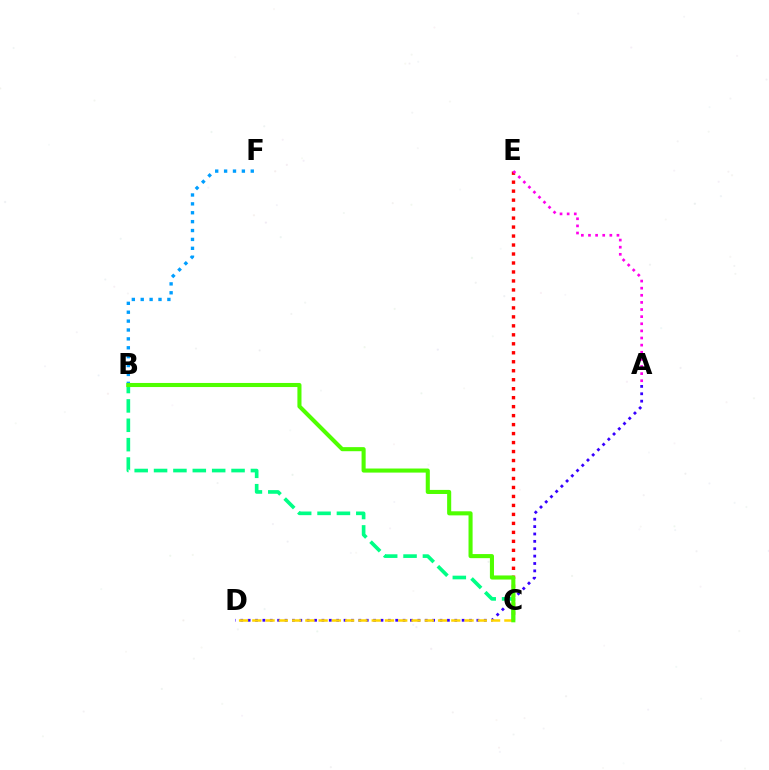{('C', 'E'): [{'color': '#ff0000', 'line_style': 'dotted', 'thickness': 2.44}], ('A', 'D'): [{'color': '#3700ff', 'line_style': 'dotted', 'thickness': 2.01}], ('A', 'E'): [{'color': '#ff00ed', 'line_style': 'dotted', 'thickness': 1.93}], ('C', 'D'): [{'color': '#ffd500', 'line_style': 'dashed', 'thickness': 1.8}], ('B', 'C'): [{'color': '#00ff86', 'line_style': 'dashed', 'thickness': 2.63}, {'color': '#4fff00', 'line_style': 'solid', 'thickness': 2.94}], ('B', 'F'): [{'color': '#009eff', 'line_style': 'dotted', 'thickness': 2.41}]}